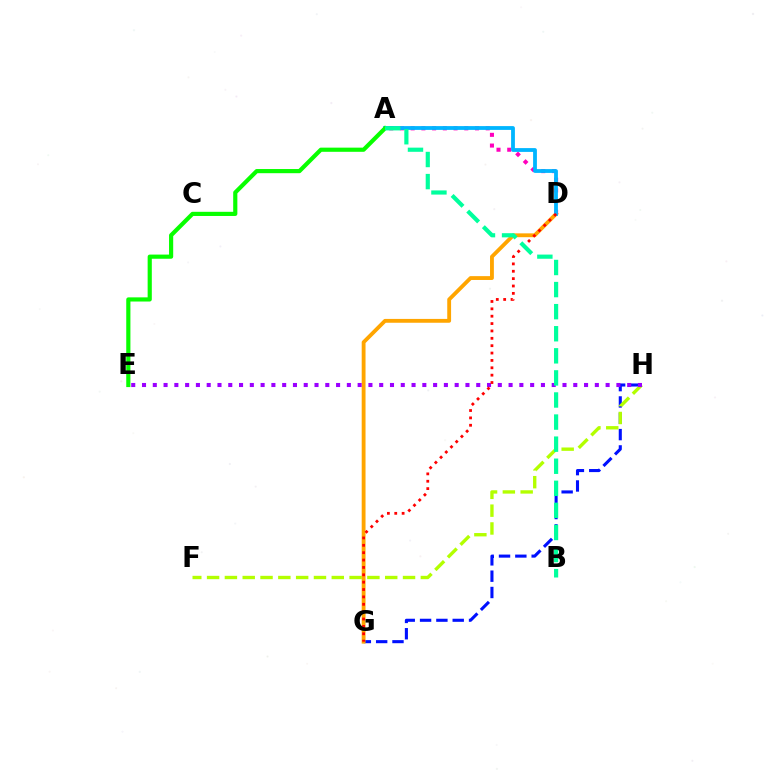{('G', 'H'): [{'color': '#0010ff', 'line_style': 'dashed', 'thickness': 2.22}], ('F', 'H'): [{'color': '#b3ff00', 'line_style': 'dashed', 'thickness': 2.42}], ('D', 'G'): [{'color': '#ffa500', 'line_style': 'solid', 'thickness': 2.77}, {'color': '#ff0000', 'line_style': 'dotted', 'thickness': 2.0}], ('A', 'D'): [{'color': '#ff00bd', 'line_style': 'dotted', 'thickness': 2.91}, {'color': '#00b5ff', 'line_style': 'solid', 'thickness': 2.74}], ('E', 'H'): [{'color': '#9b00ff', 'line_style': 'dotted', 'thickness': 2.93}], ('A', 'E'): [{'color': '#08ff00', 'line_style': 'solid', 'thickness': 3.0}], ('A', 'B'): [{'color': '#00ff9d', 'line_style': 'dashed', 'thickness': 3.0}]}